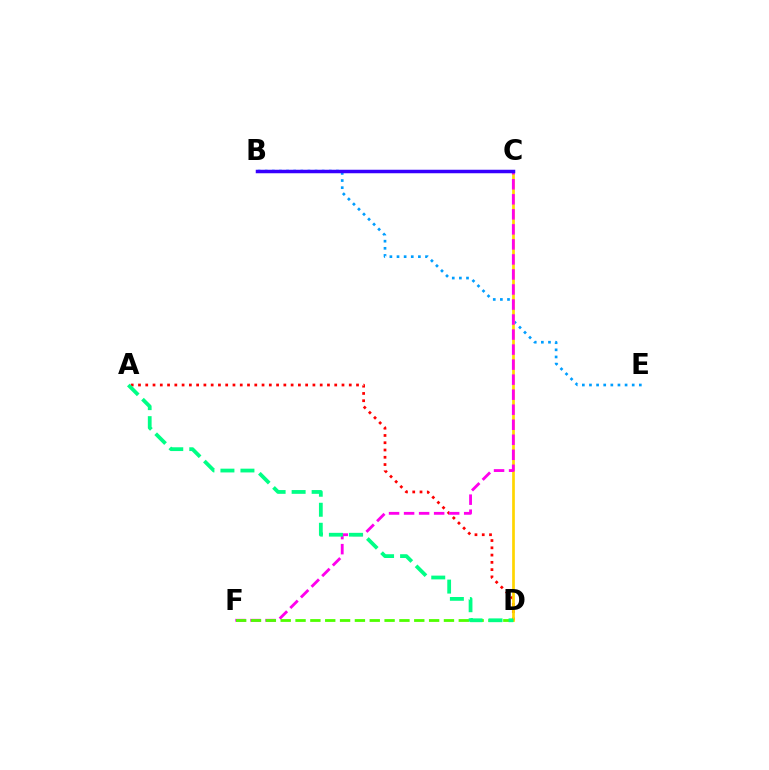{('A', 'D'): [{'color': '#ff0000', 'line_style': 'dotted', 'thickness': 1.97}, {'color': '#00ff86', 'line_style': 'dashed', 'thickness': 2.72}], ('B', 'E'): [{'color': '#009eff', 'line_style': 'dotted', 'thickness': 1.94}], ('C', 'D'): [{'color': '#ffd500', 'line_style': 'solid', 'thickness': 1.95}], ('C', 'F'): [{'color': '#ff00ed', 'line_style': 'dashed', 'thickness': 2.04}], ('B', 'C'): [{'color': '#3700ff', 'line_style': 'solid', 'thickness': 2.52}], ('D', 'F'): [{'color': '#4fff00', 'line_style': 'dashed', 'thickness': 2.02}]}